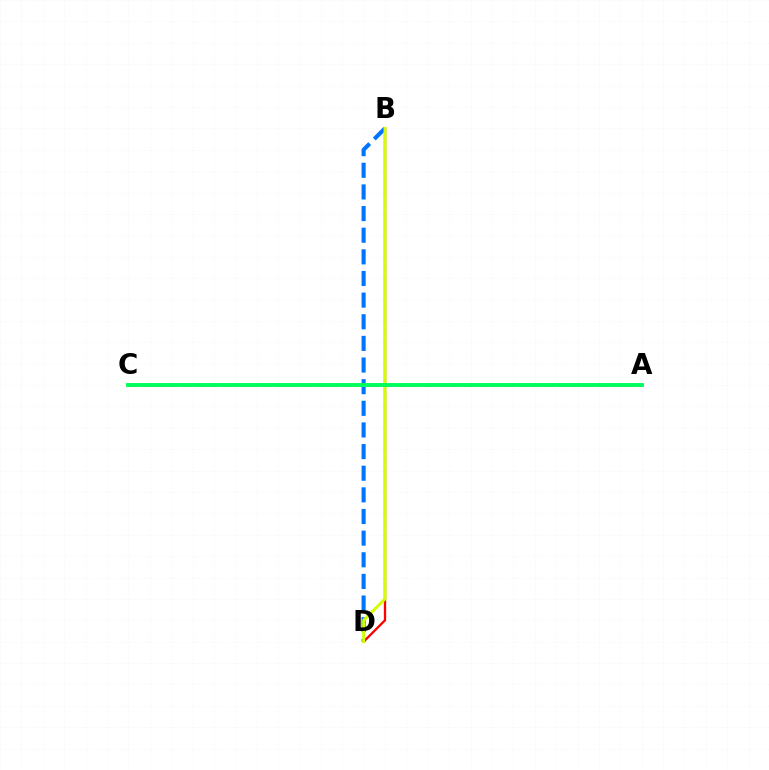{('B', 'D'): [{'color': '#ff0000', 'line_style': 'solid', 'thickness': 1.66}, {'color': '#0074ff', 'line_style': 'dashed', 'thickness': 2.94}, {'color': '#d1ff00', 'line_style': 'solid', 'thickness': 2.1}], ('A', 'C'): [{'color': '#b900ff', 'line_style': 'dashed', 'thickness': 1.82}, {'color': '#00ff5c', 'line_style': 'solid', 'thickness': 2.81}]}